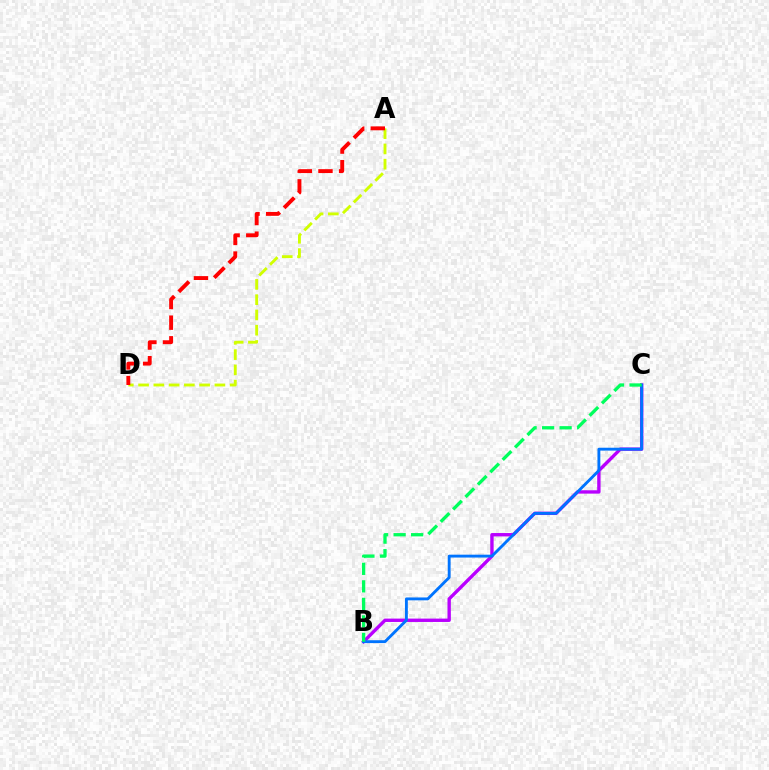{('B', 'C'): [{'color': '#b900ff', 'line_style': 'solid', 'thickness': 2.42}, {'color': '#0074ff', 'line_style': 'solid', 'thickness': 2.07}, {'color': '#00ff5c', 'line_style': 'dashed', 'thickness': 2.38}], ('A', 'D'): [{'color': '#d1ff00', 'line_style': 'dashed', 'thickness': 2.07}, {'color': '#ff0000', 'line_style': 'dashed', 'thickness': 2.8}]}